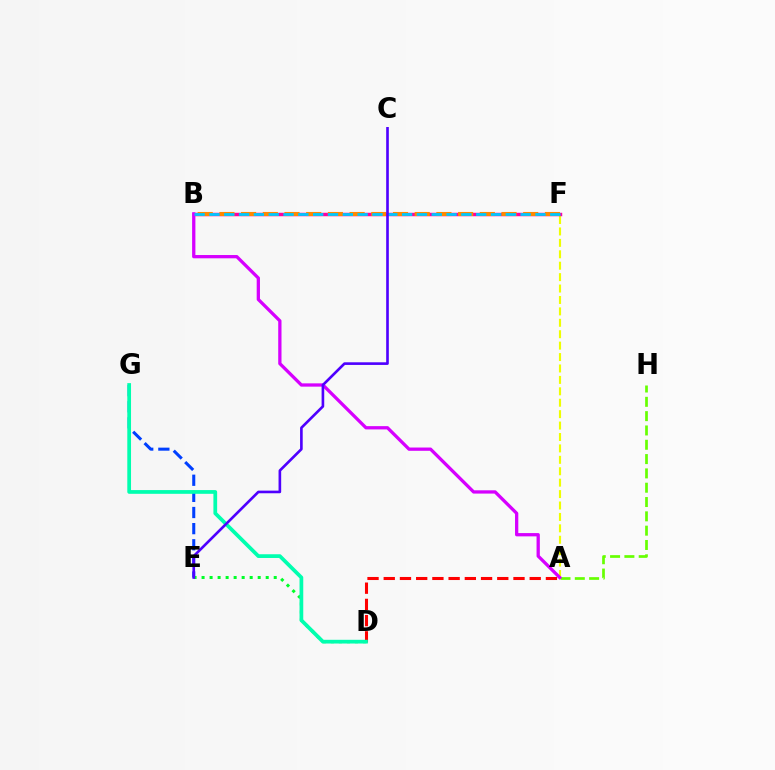{('A', 'H'): [{'color': '#66ff00', 'line_style': 'dashed', 'thickness': 1.94}], ('A', 'F'): [{'color': '#eeff00', 'line_style': 'dashed', 'thickness': 1.55}], ('E', 'G'): [{'color': '#003fff', 'line_style': 'dashed', 'thickness': 2.19}], ('B', 'F'): [{'color': '#ff00a0', 'line_style': 'solid', 'thickness': 2.49}, {'color': '#ff8800', 'line_style': 'dashed', 'thickness': 2.95}, {'color': '#00c7ff', 'line_style': 'dashed', 'thickness': 2.01}], ('D', 'E'): [{'color': '#00ff27', 'line_style': 'dotted', 'thickness': 2.18}], ('A', 'B'): [{'color': '#d600ff', 'line_style': 'solid', 'thickness': 2.36}], ('A', 'D'): [{'color': '#ff0000', 'line_style': 'dashed', 'thickness': 2.2}], ('D', 'G'): [{'color': '#00ffaf', 'line_style': 'solid', 'thickness': 2.69}], ('C', 'E'): [{'color': '#4f00ff', 'line_style': 'solid', 'thickness': 1.9}]}